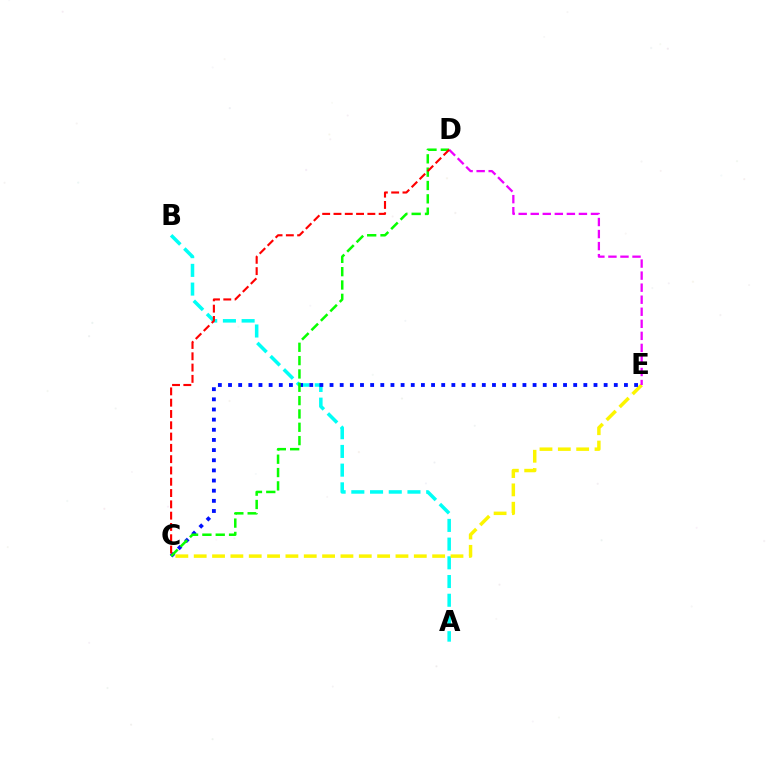{('A', 'B'): [{'color': '#00fff6', 'line_style': 'dashed', 'thickness': 2.54}], ('C', 'E'): [{'color': '#fcf500', 'line_style': 'dashed', 'thickness': 2.49}, {'color': '#0010ff', 'line_style': 'dotted', 'thickness': 2.76}], ('C', 'D'): [{'color': '#08ff00', 'line_style': 'dashed', 'thickness': 1.81}, {'color': '#ff0000', 'line_style': 'dashed', 'thickness': 1.53}], ('D', 'E'): [{'color': '#ee00ff', 'line_style': 'dashed', 'thickness': 1.64}]}